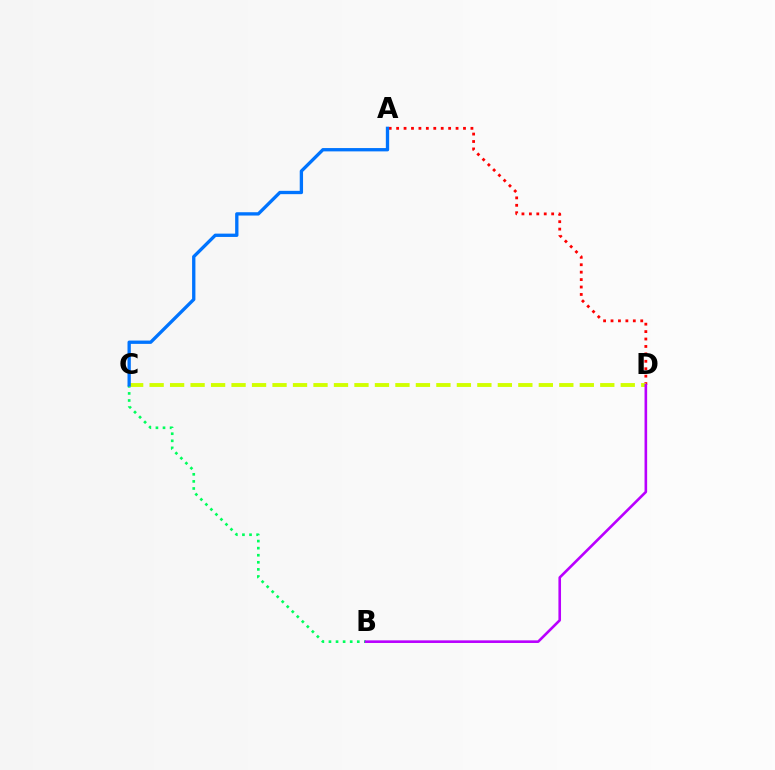{('A', 'D'): [{'color': '#ff0000', 'line_style': 'dotted', 'thickness': 2.02}], ('B', 'C'): [{'color': '#00ff5c', 'line_style': 'dotted', 'thickness': 1.92}], ('C', 'D'): [{'color': '#d1ff00', 'line_style': 'dashed', 'thickness': 2.78}], ('B', 'D'): [{'color': '#b900ff', 'line_style': 'solid', 'thickness': 1.88}], ('A', 'C'): [{'color': '#0074ff', 'line_style': 'solid', 'thickness': 2.39}]}